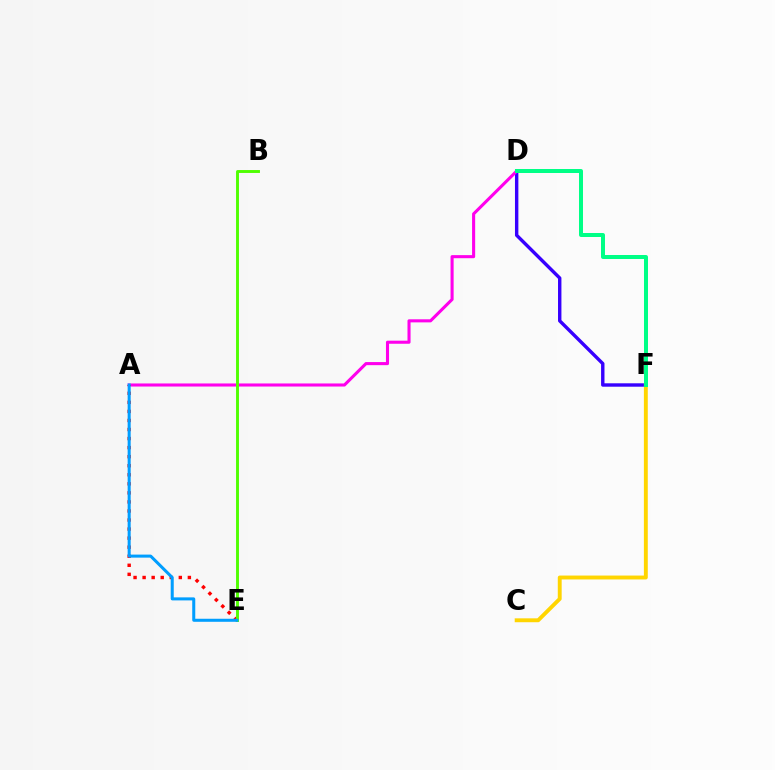{('D', 'F'): [{'color': '#3700ff', 'line_style': 'solid', 'thickness': 2.45}, {'color': '#00ff86', 'line_style': 'solid', 'thickness': 2.88}], ('A', 'D'): [{'color': '#ff00ed', 'line_style': 'solid', 'thickness': 2.22}], ('C', 'F'): [{'color': '#ffd500', 'line_style': 'solid', 'thickness': 2.8}], ('A', 'E'): [{'color': '#ff0000', 'line_style': 'dotted', 'thickness': 2.46}, {'color': '#009eff', 'line_style': 'solid', 'thickness': 2.18}], ('B', 'E'): [{'color': '#4fff00', 'line_style': 'solid', 'thickness': 2.09}]}